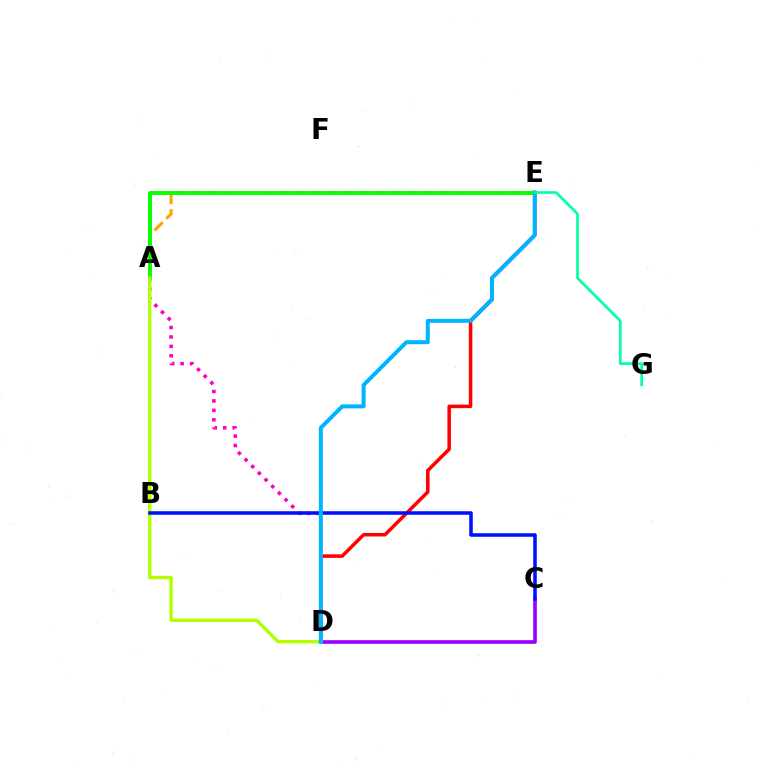{('D', 'E'): [{'color': '#ff0000', 'line_style': 'solid', 'thickness': 2.54}, {'color': '#00b5ff', 'line_style': 'solid', 'thickness': 2.88}], ('A', 'D'): [{'color': '#ff00bd', 'line_style': 'dotted', 'thickness': 2.56}, {'color': '#b3ff00', 'line_style': 'solid', 'thickness': 2.42}], ('A', 'E'): [{'color': '#ffa500', 'line_style': 'dashed', 'thickness': 2.25}, {'color': '#08ff00', 'line_style': 'solid', 'thickness': 2.82}], ('C', 'D'): [{'color': '#9b00ff', 'line_style': 'solid', 'thickness': 2.62}], ('B', 'C'): [{'color': '#0010ff', 'line_style': 'solid', 'thickness': 2.55}], ('E', 'G'): [{'color': '#00ff9d', 'line_style': 'solid', 'thickness': 1.91}]}